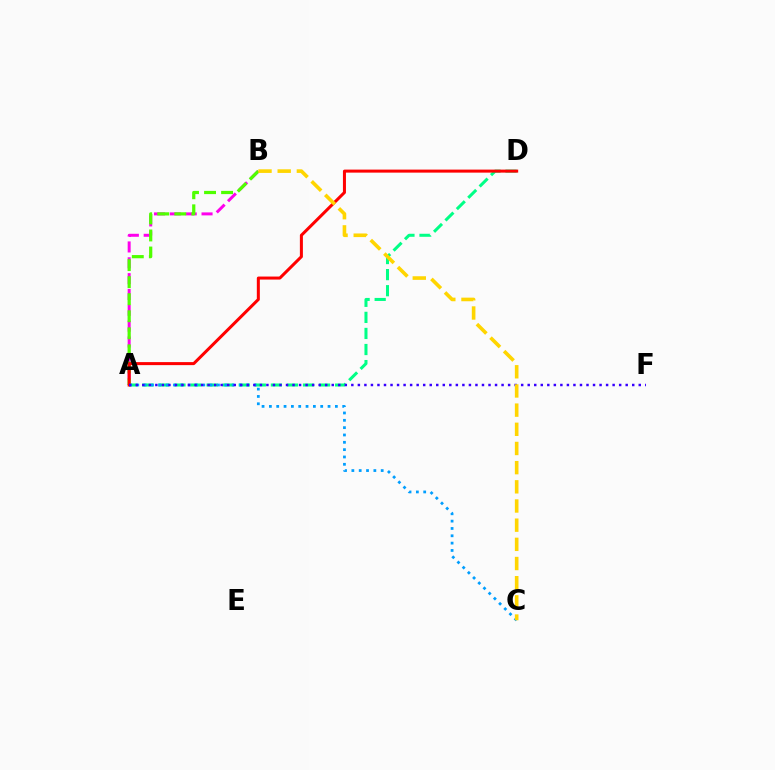{('A', 'B'): [{'color': '#ff00ed', 'line_style': 'dashed', 'thickness': 2.15}, {'color': '#4fff00', 'line_style': 'dashed', 'thickness': 2.32}], ('A', 'D'): [{'color': '#00ff86', 'line_style': 'dashed', 'thickness': 2.18}, {'color': '#ff0000', 'line_style': 'solid', 'thickness': 2.17}], ('A', 'C'): [{'color': '#009eff', 'line_style': 'dotted', 'thickness': 1.99}], ('A', 'F'): [{'color': '#3700ff', 'line_style': 'dotted', 'thickness': 1.77}], ('B', 'C'): [{'color': '#ffd500', 'line_style': 'dashed', 'thickness': 2.6}]}